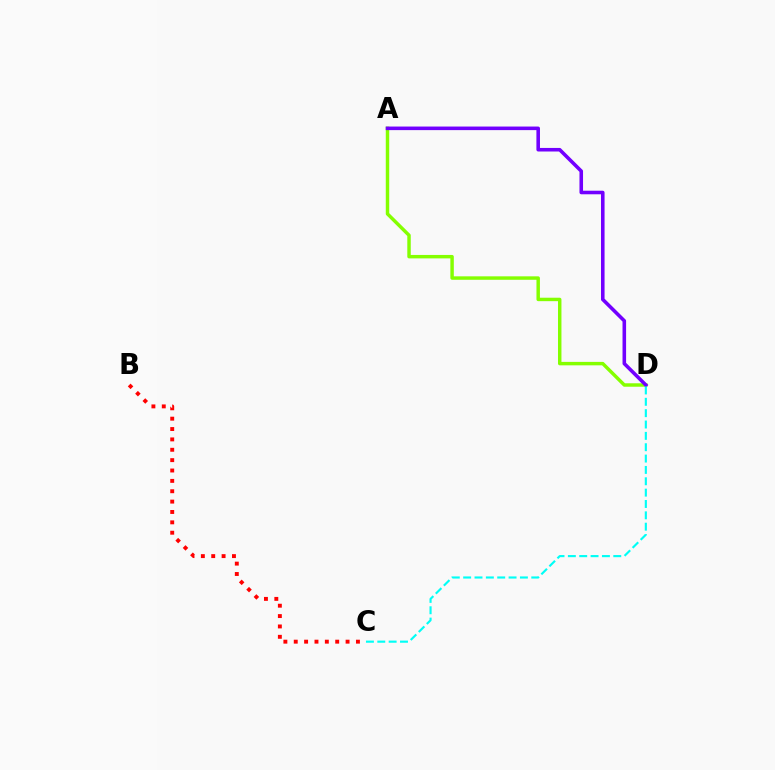{('A', 'D'): [{'color': '#84ff00', 'line_style': 'solid', 'thickness': 2.48}, {'color': '#7200ff', 'line_style': 'solid', 'thickness': 2.57}], ('C', 'D'): [{'color': '#00fff6', 'line_style': 'dashed', 'thickness': 1.54}], ('B', 'C'): [{'color': '#ff0000', 'line_style': 'dotted', 'thickness': 2.82}]}